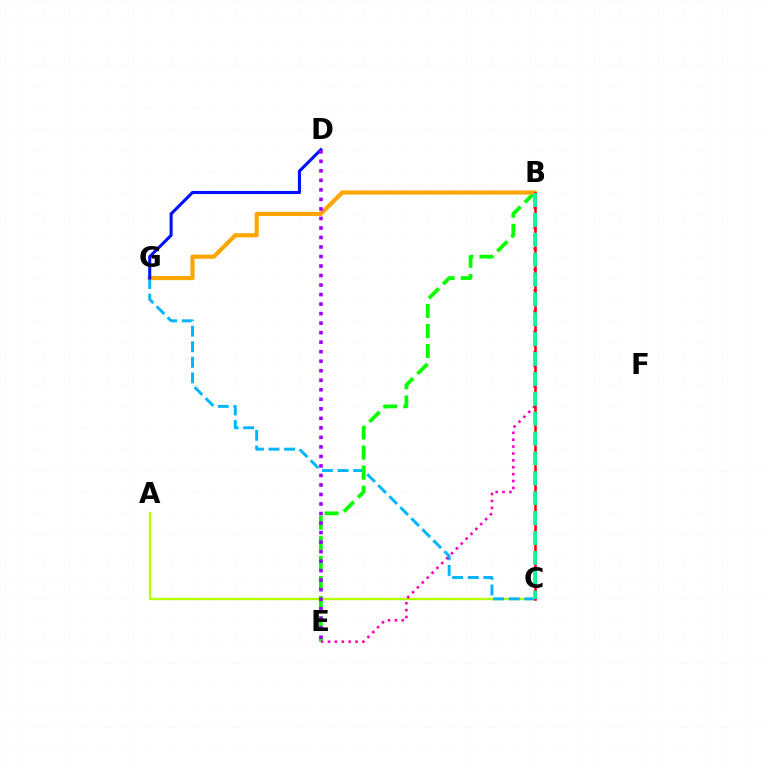{('A', 'C'): [{'color': '#b3ff00', 'line_style': 'solid', 'thickness': 1.68}], ('C', 'G'): [{'color': '#00b5ff', 'line_style': 'dashed', 'thickness': 2.12}], ('B', 'E'): [{'color': '#08ff00', 'line_style': 'dashed', 'thickness': 2.73}, {'color': '#ff00bd', 'line_style': 'dotted', 'thickness': 1.87}], ('B', 'G'): [{'color': '#ffa500', 'line_style': 'solid', 'thickness': 2.99}], ('B', 'C'): [{'color': '#ff0000', 'line_style': 'solid', 'thickness': 1.86}, {'color': '#00ff9d', 'line_style': 'dashed', 'thickness': 2.7}], ('D', 'G'): [{'color': '#0010ff', 'line_style': 'solid', 'thickness': 2.22}], ('D', 'E'): [{'color': '#9b00ff', 'line_style': 'dotted', 'thickness': 2.59}]}